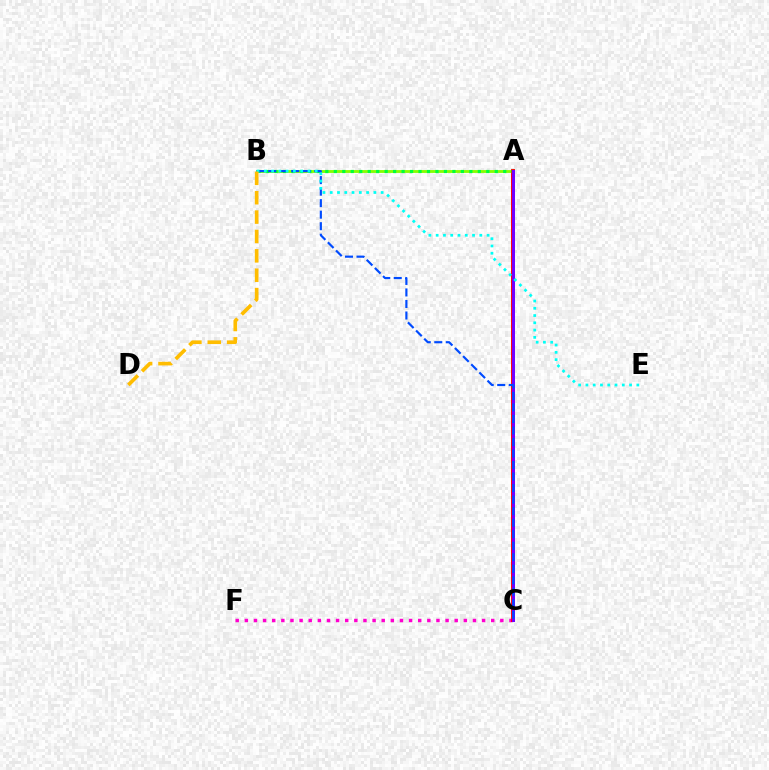{('C', 'F'): [{'color': '#ff00cf', 'line_style': 'dotted', 'thickness': 2.48}], ('A', 'B'): [{'color': '#84ff00', 'line_style': 'solid', 'thickness': 2.04}, {'color': '#00ff39', 'line_style': 'dotted', 'thickness': 2.3}], ('A', 'C'): [{'color': '#ff0000', 'line_style': 'solid', 'thickness': 2.8}, {'color': '#7200ff', 'line_style': 'solid', 'thickness': 2.17}], ('B', 'C'): [{'color': '#004bff', 'line_style': 'dashed', 'thickness': 1.57}], ('B', 'E'): [{'color': '#00fff6', 'line_style': 'dotted', 'thickness': 1.98}], ('B', 'D'): [{'color': '#ffbd00', 'line_style': 'dashed', 'thickness': 2.63}]}